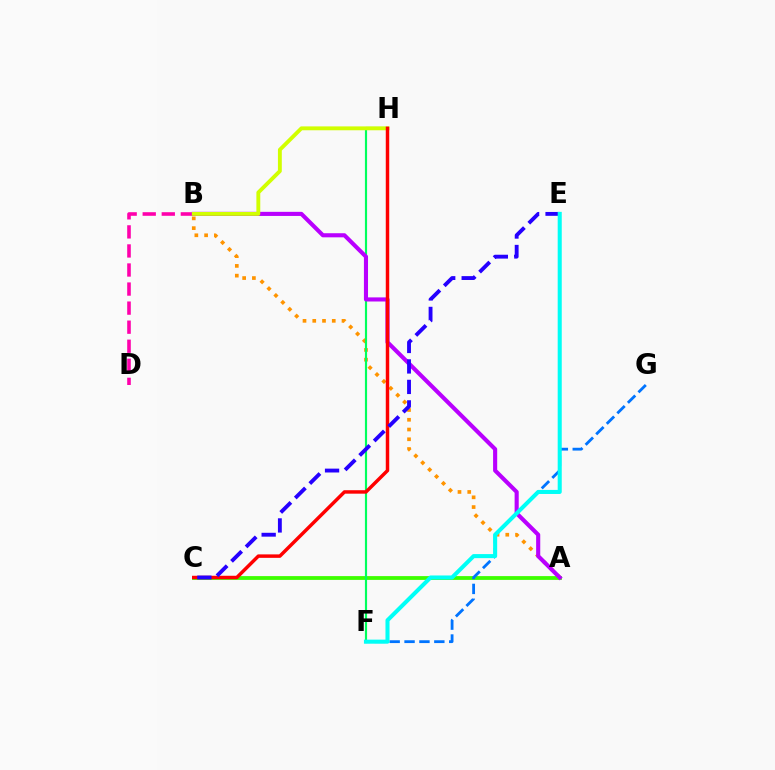{('A', 'B'): [{'color': '#ff9400', 'line_style': 'dotted', 'thickness': 2.65}, {'color': '#b900ff', 'line_style': 'solid', 'thickness': 2.95}], ('B', 'D'): [{'color': '#ff00ac', 'line_style': 'dashed', 'thickness': 2.59}], ('A', 'C'): [{'color': '#3dff00', 'line_style': 'solid', 'thickness': 2.73}], ('F', 'H'): [{'color': '#00ff5c', 'line_style': 'solid', 'thickness': 1.56}], ('F', 'G'): [{'color': '#0074ff', 'line_style': 'dashed', 'thickness': 2.02}], ('B', 'H'): [{'color': '#d1ff00', 'line_style': 'solid', 'thickness': 2.79}], ('C', 'H'): [{'color': '#ff0000', 'line_style': 'solid', 'thickness': 2.49}], ('C', 'E'): [{'color': '#2500ff', 'line_style': 'dashed', 'thickness': 2.78}], ('E', 'F'): [{'color': '#00fff6', 'line_style': 'solid', 'thickness': 2.92}]}